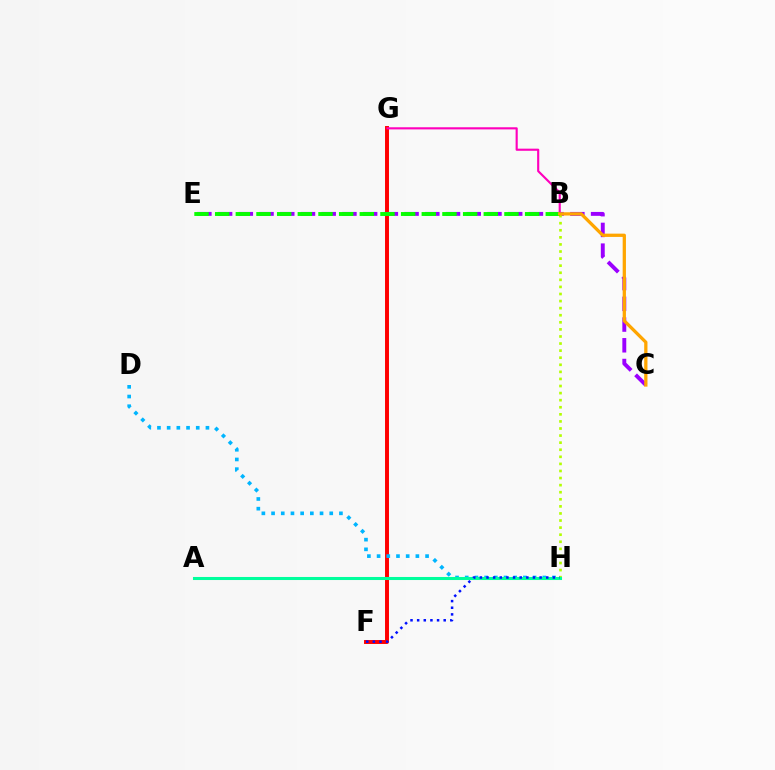{('F', 'G'): [{'color': '#ff0000', 'line_style': 'solid', 'thickness': 2.84}], ('B', 'G'): [{'color': '#ff00bd', 'line_style': 'solid', 'thickness': 1.54}], ('C', 'E'): [{'color': '#9b00ff', 'line_style': 'dashed', 'thickness': 2.81}], ('B', 'H'): [{'color': '#b3ff00', 'line_style': 'dotted', 'thickness': 1.92}], ('D', 'H'): [{'color': '#00b5ff', 'line_style': 'dotted', 'thickness': 2.63}], ('A', 'H'): [{'color': '#00ff9d', 'line_style': 'solid', 'thickness': 2.2}], ('B', 'E'): [{'color': '#08ff00', 'line_style': 'dashed', 'thickness': 2.81}], ('F', 'H'): [{'color': '#0010ff', 'line_style': 'dotted', 'thickness': 1.8}], ('B', 'C'): [{'color': '#ffa500', 'line_style': 'solid', 'thickness': 2.35}]}